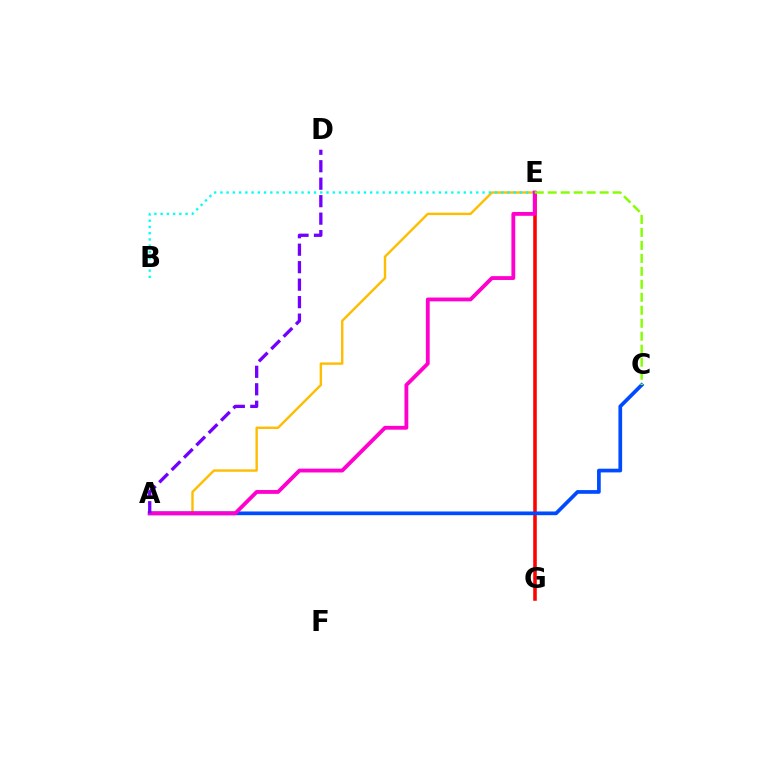{('A', 'E'): [{'color': '#ffbd00', 'line_style': 'solid', 'thickness': 1.73}, {'color': '#ff00cf', 'line_style': 'solid', 'thickness': 2.76}], ('E', 'G'): [{'color': '#00ff39', 'line_style': 'dotted', 'thickness': 1.58}, {'color': '#ff0000', 'line_style': 'solid', 'thickness': 2.55}], ('B', 'E'): [{'color': '#00fff6', 'line_style': 'dotted', 'thickness': 1.7}], ('A', 'C'): [{'color': '#004bff', 'line_style': 'solid', 'thickness': 2.67}], ('C', 'E'): [{'color': '#84ff00', 'line_style': 'dashed', 'thickness': 1.76}], ('A', 'D'): [{'color': '#7200ff', 'line_style': 'dashed', 'thickness': 2.37}]}